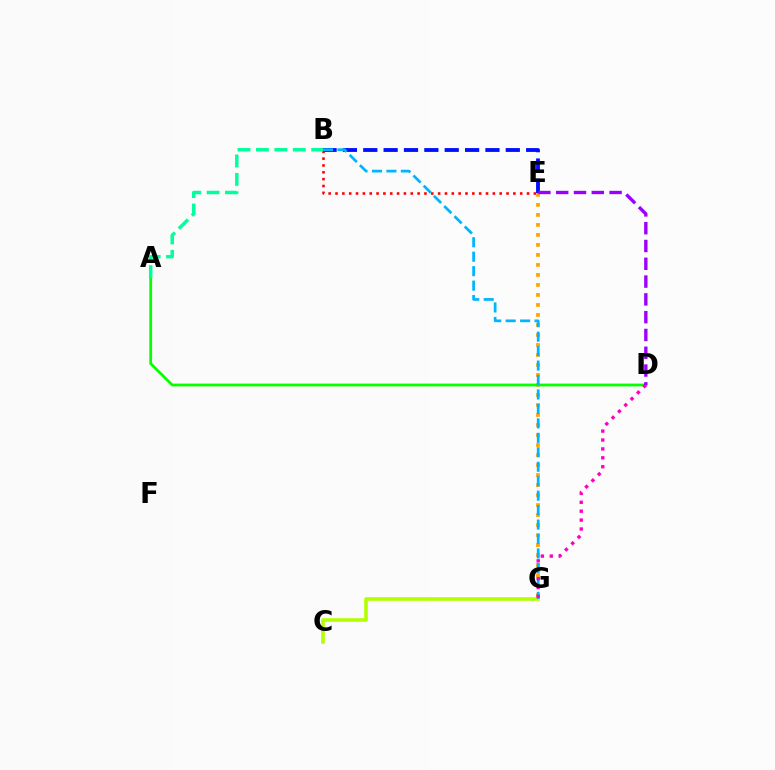{('B', 'E'): [{'color': '#0010ff', 'line_style': 'dashed', 'thickness': 2.77}, {'color': '#ff0000', 'line_style': 'dotted', 'thickness': 1.86}], ('C', 'G'): [{'color': '#b3ff00', 'line_style': 'solid', 'thickness': 2.59}], ('E', 'G'): [{'color': '#ffa500', 'line_style': 'dotted', 'thickness': 2.72}], ('A', 'D'): [{'color': '#08ff00', 'line_style': 'solid', 'thickness': 1.99}], ('B', 'G'): [{'color': '#00b5ff', 'line_style': 'dashed', 'thickness': 1.96}], ('D', 'G'): [{'color': '#ff00bd', 'line_style': 'dotted', 'thickness': 2.42}], ('A', 'B'): [{'color': '#00ff9d', 'line_style': 'dashed', 'thickness': 2.5}], ('D', 'E'): [{'color': '#9b00ff', 'line_style': 'dashed', 'thickness': 2.42}]}